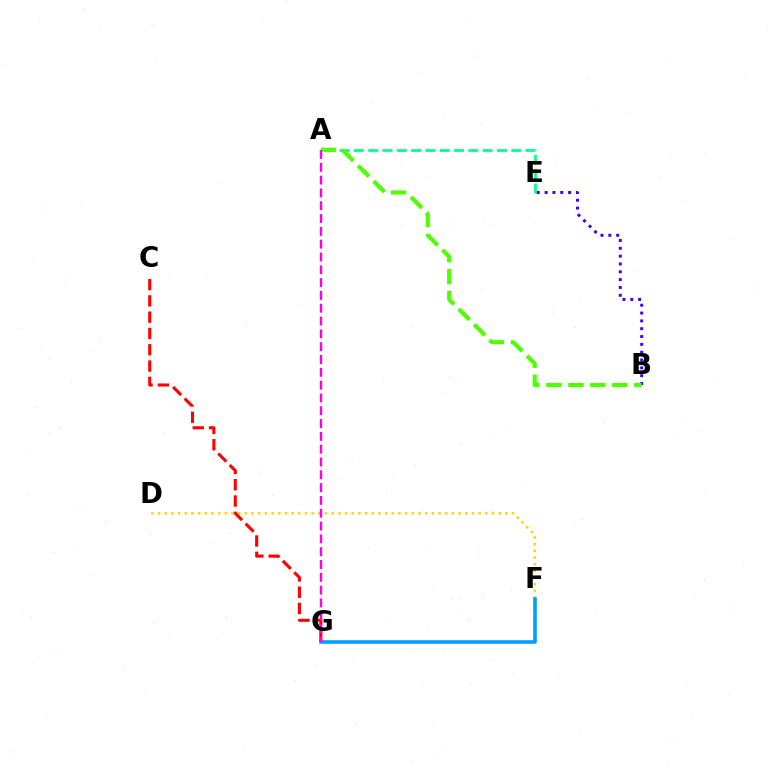{('A', 'E'): [{'color': '#00ff86', 'line_style': 'dashed', 'thickness': 1.94}], ('B', 'E'): [{'color': '#3700ff', 'line_style': 'dotted', 'thickness': 2.13}], ('D', 'F'): [{'color': '#ffd500', 'line_style': 'dotted', 'thickness': 1.81}], ('F', 'G'): [{'color': '#009eff', 'line_style': 'solid', 'thickness': 2.58}], ('A', 'B'): [{'color': '#4fff00', 'line_style': 'dashed', 'thickness': 2.98}], ('C', 'G'): [{'color': '#ff0000', 'line_style': 'dashed', 'thickness': 2.21}], ('A', 'G'): [{'color': '#ff00ed', 'line_style': 'dashed', 'thickness': 1.74}]}